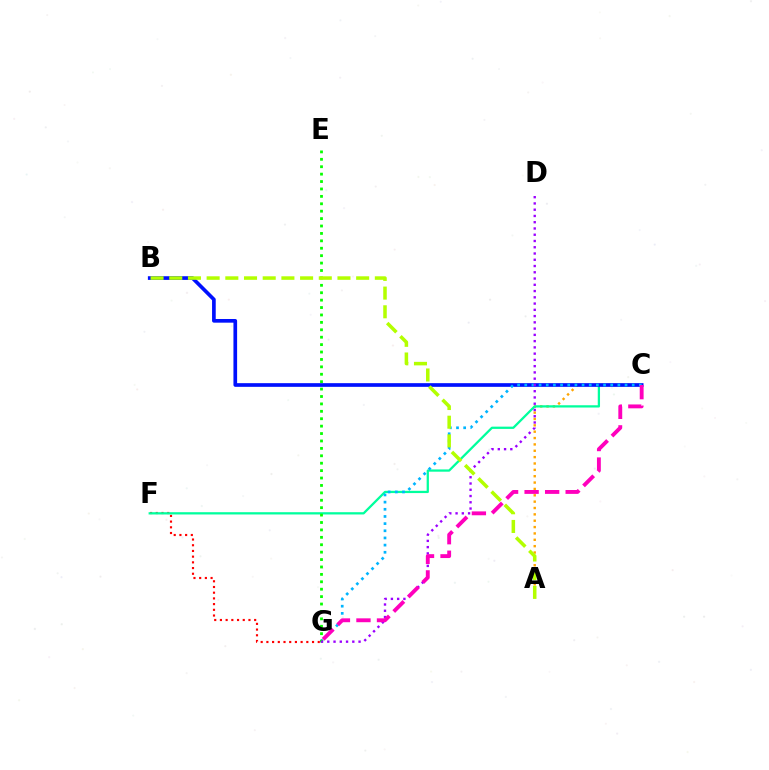{('A', 'C'): [{'color': '#ffa500', 'line_style': 'dotted', 'thickness': 1.73}], ('F', 'G'): [{'color': '#ff0000', 'line_style': 'dotted', 'thickness': 1.55}], ('C', 'F'): [{'color': '#00ff9d', 'line_style': 'solid', 'thickness': 1.63}], ('B', 'C'): [{'color': '#0010ff', 'line_style': 'solid', 'thickness': 2.64}], ('C', 'G'): [{'color': '#00b5ff', 'line_style': 'dotted', 'thickness': 1.95}, {'color': '#ff00bd', 'line_style': 'dashed', 'thickness': 2.79}], ('E', 'G'): [{'color': '#08ff00', 'line_style': 'dotted', 'thickness': 2.01}], ('D', 'G'): [{'color': '#9b00ff', 'line_style': 'dotted', 'thickness': 1.7}], ('A', 'B'): [{'color': '#b3ff00', 'line_style': 'dashed', 'thickness': 2.54}]}